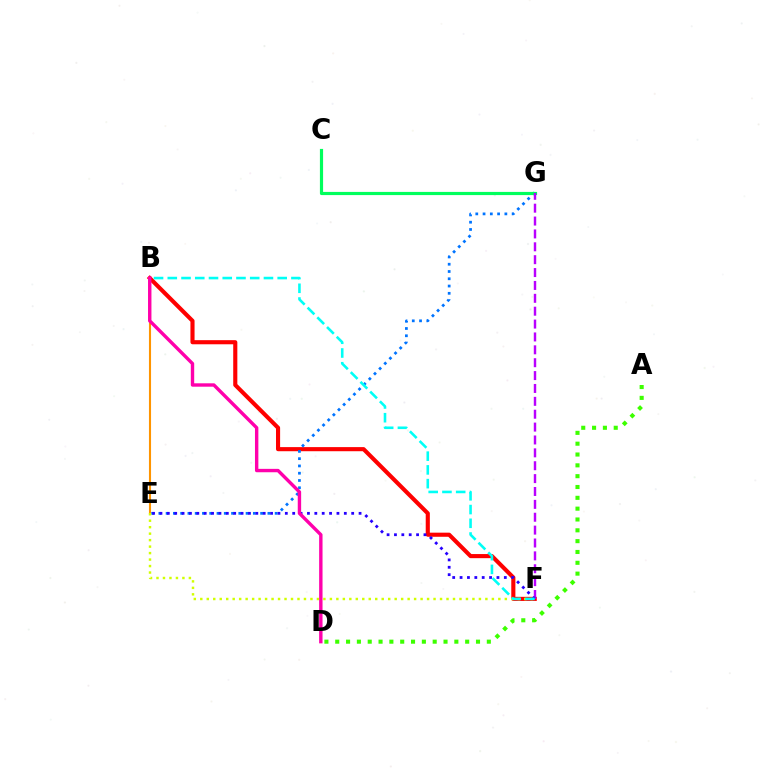{('B', 'E'): [{'color': '#ff9400', 'line_style': 'solid', 'thickness': 1.52}], ('B', 'F'): [{'color': '#ff0000', 'line_style': 'solid', 'thickness': 2.96}, {'color': '#00fff6', 'line_style': 'dashed', 'thickness': 1.87}], ('E', 'G'): [{'color': '#0074ff', 'line_style': 'dotted', 'thickness': 1.98}], ('E', 'F'): [{'color': '#d1ff00', 'line_style': 'dotted', 'thickness': 1.76}, {'color': '#2500ff', 'line_style': 'dotted', 'thickness': 2.0}], ('A', 'D'): [{'color': '#3dff00', 'line_style': 'dotted', 'thickness': 2.94}], ('C', 'G'): [{'color': '#00ff5c', 'line_style': 'solid', 'thickness': 2.29}], ('F', 'G'): [{'color': '#b900ff', 'line_style': 'dashed', 'thickness': 1.75}], ('B', 'D'): [{'color': '#ff00ac', 'line_style': 'solid', 'thickness': 2.44}]}